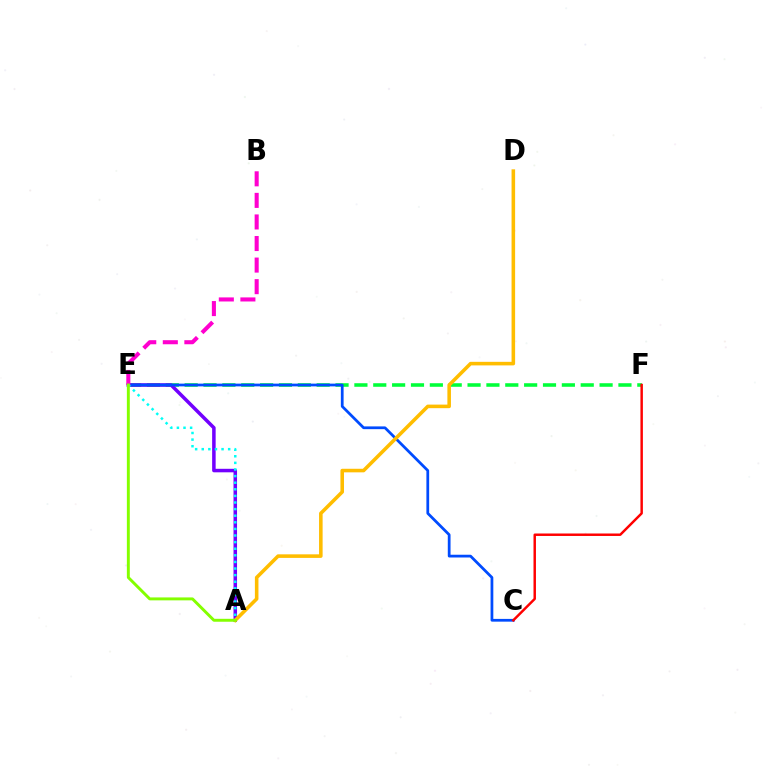{('E', 'F'): [{'color': '#00ff39', 'line_style': 'dashed', 'thickness': 2.56}], ('A', 'E'): [{'color': '#7200ff', 'line_style': 'solid', 'thickness': 2.53}, {'color': '#00fff6', 'line_style': 'dotted', 'thickness': 1.79}, {'color': '#84ff00', 'line_style': 'solid', 'thickness': 2.11}], ('C', 'E'): [{'color': '#004bff', 'line_style': 'solid', 'thickness': 1.98}], ('A', 'D'): [{'color': '#ffbd00', 'line_style': 'solid', 'thickness': 2.57}], ('B', 'E'): [{'color': '#ff00cf', 'line_style': 'dashed', 'thickness': 2.93}], ('C', 'F'): [{'color': '#ff0000', 'line_style': 'solid', 'thickness': 1.77}]}